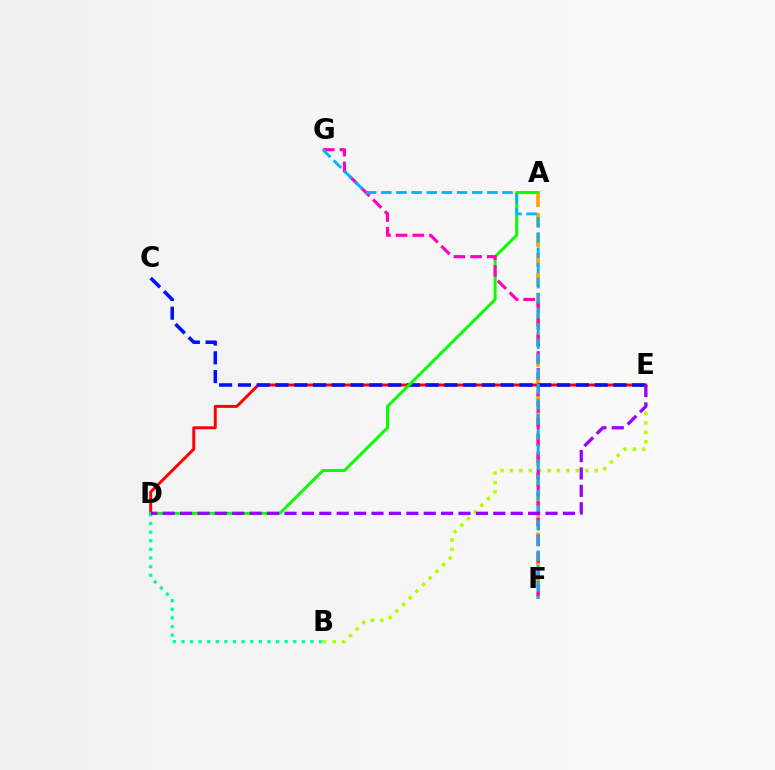{('B', 'E'): [{'color': '#b3ff00', 'line_style': 'dotted', 'thickness': 2.56}], ('A', 'F'): [{'color': '#ffa500', 'line_style': 'dashed', 'thickness': 2.71}], ('D', 'E'): [{'color': '#ff0000', 'line_style': 'solid', 'thickness': 2.12}, {'color': '#9b00ff', 'line_style': 'dashed', 'thickness': 2.36}], ('C', 'E'): [{'color': '#0010ff', 'line_style': 'dashed', 'thickness': 2.55}], ('A', 'D'): [{'color': '#08ff00', 'line_style': 'solid', 'thickness': 2.15}], ('F', 'G'): [{'color': '#ff00bd', 'line_style': 'dashed', 'thickness': 2.26}, {'color': '#00b5ff', 'line_style': 'dashed', 'thickness': 2.06}], ('B', 'D'): [{'color': '#00ff9d', 'line_style': 'dotted', 'thickness': 2.34}]}